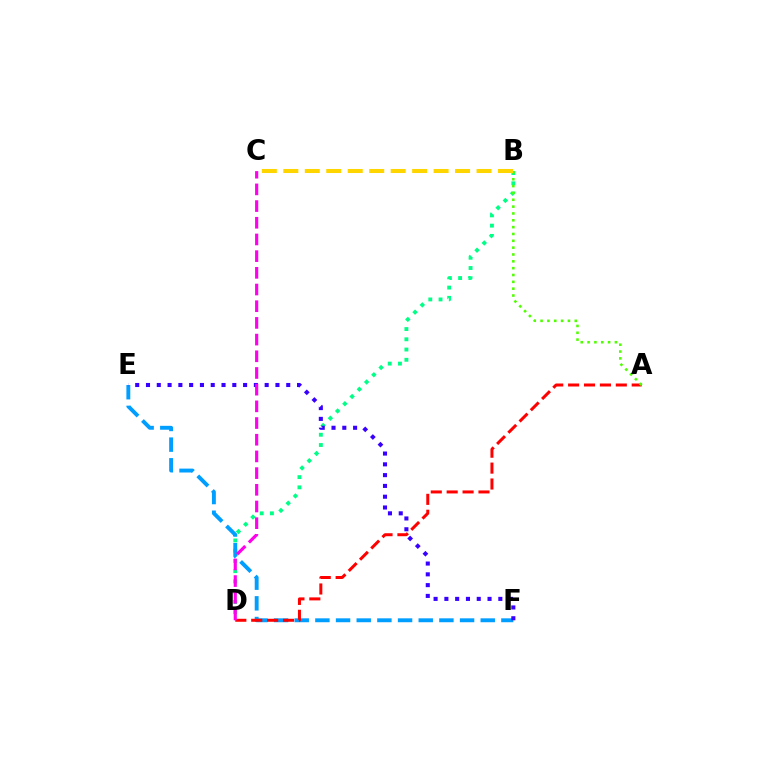{('B', 'D'): [{'color': '#00ff86', 'line_style': 'dotted', 'thickness': 2.78}], ('E', 'F'): [{'color': '#009eff', 'line_style': 'dashed', 'thickness': 2.81}, {'color': '#3700ff', 'line_style': 'dotted', 'thickness': 2.93}], ('A', 'D'): [{'color': '#ff0000', 'line_style': 'dashed', 'thickness': 2.16}], ('A', 'B'): [{'color': '#4fff00', 'line_style': 'dotted', 'thickness': 1.86}], ('C', 'D'): [{'color': '#ff00ed', 'line_style': 'dashed', 'thickness': 2.27}], ('B', 'C'): [{'color': '#ffd500', 'line_style': 'dashed', 'thickness': 2.92}]}